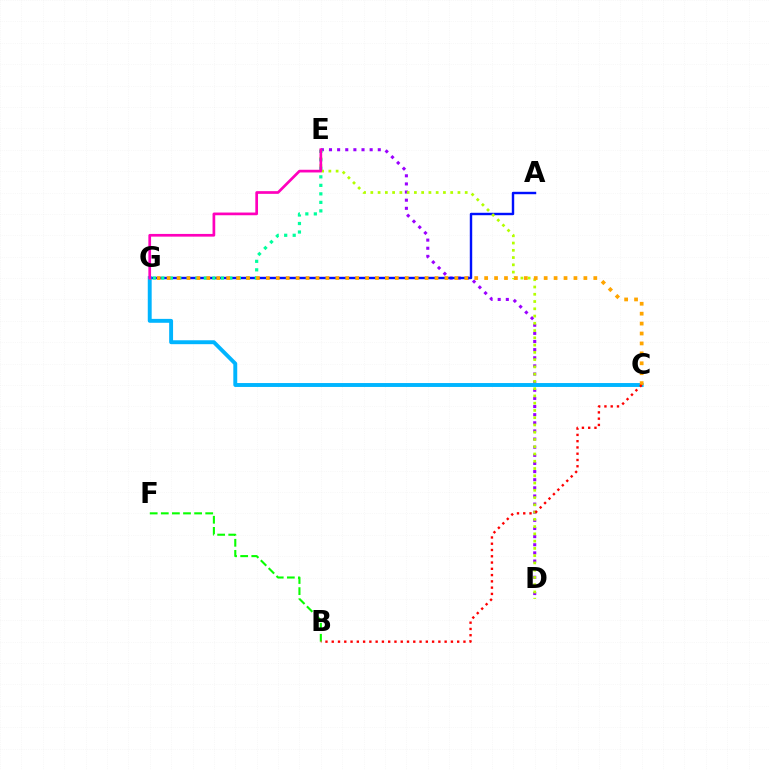{('D', 'E'): [{'color': '#9b00ff', 'line_style': 'dotted', 'thickness': 2.21}, {'color': '#b3ff00', 'line_style': 'dotted', 'thickness': 1.97}], ('B', 'F'): [{'color': '#08ff00', 'line_style': 'dashed', 'thickness': 1.51}], ('A', 'G'): [{'color': '#0010ff', 'line_style': 'solid', 'thickness': 1.74}], ('E', 'G'): [{'color': '#00ff9d', 'line_style': 'dotted', 'thickness': 2.31}, {'color': '#ff00bd', 'line_style': 'solid', 'thickness': 1.94}], ('C', 'G'): [{'color': '#00b5ff', 'line_style': 'solid', 'thickness': 2.81}, {'color': '#ffa500', 'line_style': 'dotted', 'thickness': 2.7}], ('B', 'C'): [{'color': '#ff0000', 'line_style': 'dotted', 'thickness': 1.7}]}